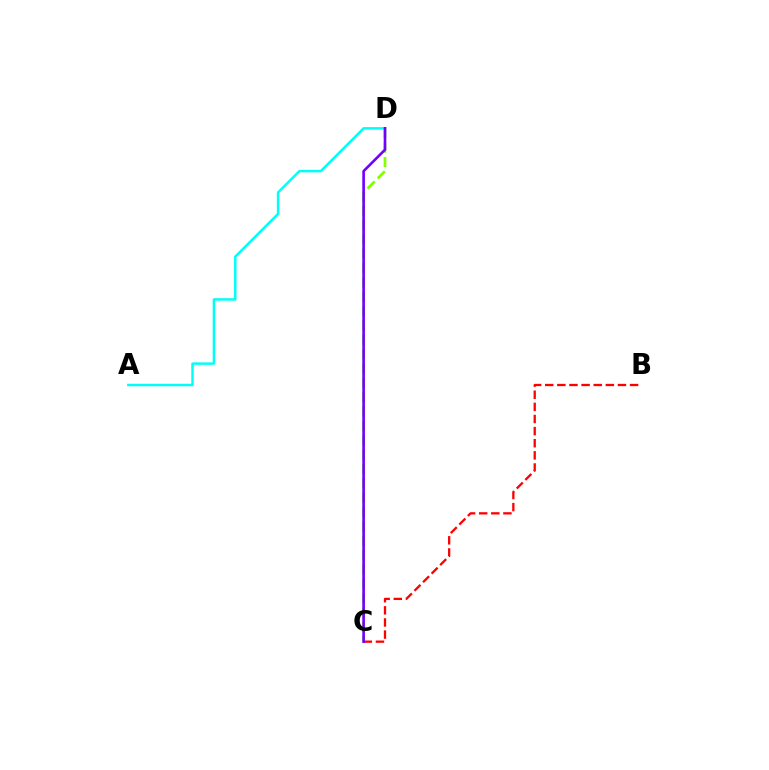{('C', 'D'): [{'color': '#84ff00', 'line_style': 'dashed', 'thickness': 1.95}, {'color': '#7200ff', 'line_style': 'solid', 'thickness': 1.9}], ('A', 'D'): [{'color': '#00fff6', 'line_style': 'solid', 'thickness': 1.78}], ('B', 'C'): [{'color': '#ff0000', 'line_style': 'dashed', 'thickness': 1.65}]}